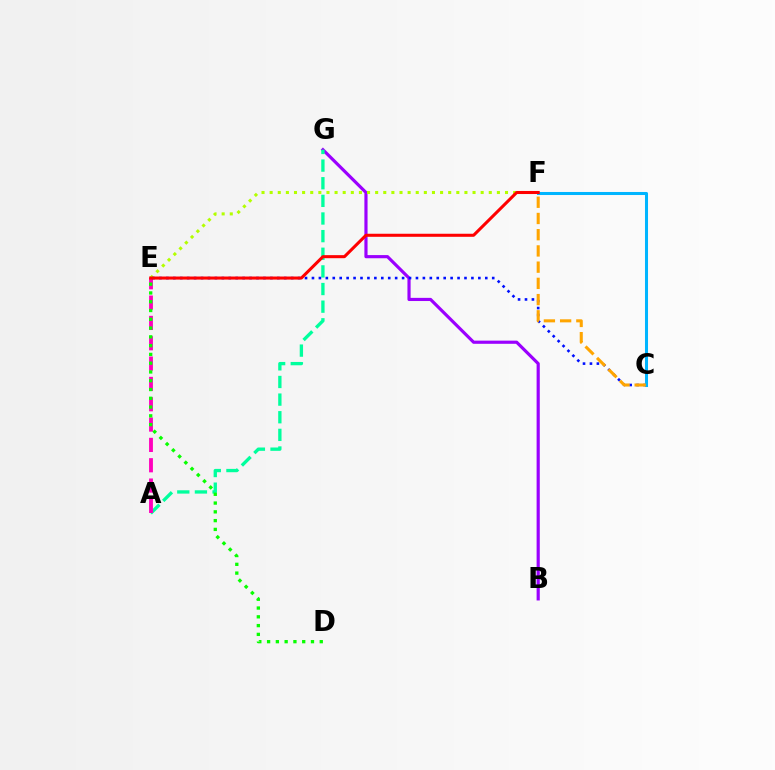{('B', 'G'): [{'color': '#9b00ff', 'line_style': 'solid', 'thickness': 2.28}], ('A', 'G'): [{'color': '#00ff9d', 'line_style': 'dashed', 'thickness': 2.4}], ('A', 'E'): [{'color': '#ff00bd', 'line_style': 'dashed', 'thickness': 2.76}], ('E', 'F'): [{'color': '#b3ff00', 'line_style': 'dotted', 'thickness': 2.21}, {'color': '#ff0000', 'line_style': 'solid', 'thickness': 2.2}], ('C', 'E'): [{'color': '#0010ff', 'line_style': 'dotted', 'thickness': 1.88}], ('C', 'F'): [{'color': '#00b5ff', 'line_style': 'solid', 'thickness': 2.19}, {'color': '#ffa500', 'line_style': 'dashed', 'thickness': 2.2}], ('D', 'E'): [{'color': '#08ff00', 'line_style': 'dotted', 'thickness': 2.38}]}